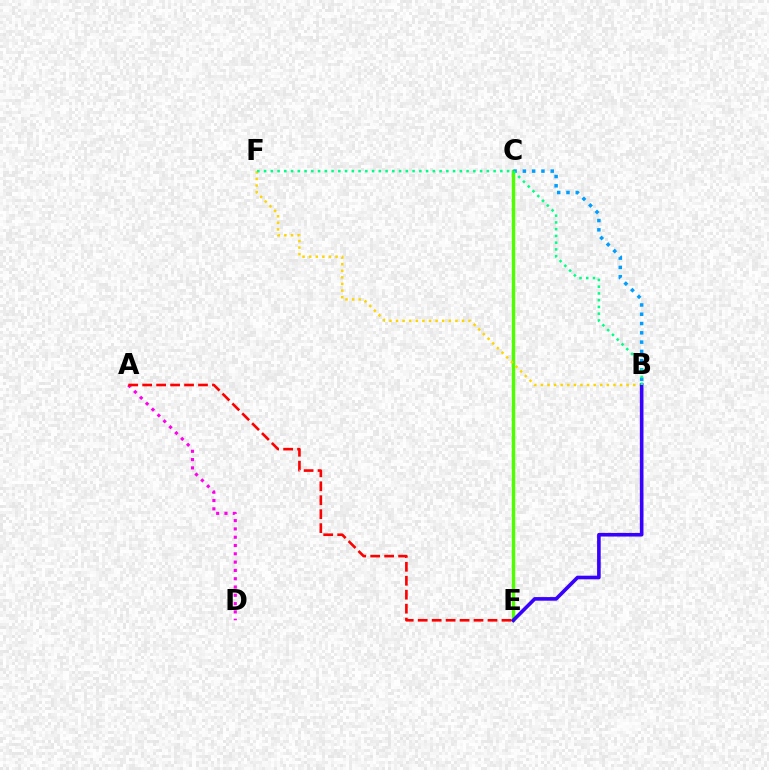{('C', 'E'): [{'color': '#4fff00', 'line_style': 'solid', 'thickness': 2.47}], ('B', 'F'): [{'color': '#ffd500', 'line_style': 'dotted', 'thickness': 1.79}, {'color': '#00ff86', 'line_style': 'dotted', 'thickness': 1.83}], ('B', 'C'): [{'color': '#009eff', 'line_style': 'dotted', 'thickness': 2.52}], ('B', 'E'): [{'color': '#3700ff', 'line_style': 'solid', 'thickness': 2.6}], ('A', 'D'): [{'color': '#ff00ed', 'line_style': 'dotted', 'thickness': 2.25}], ('A', 'E'): [{'color': '#ff0000', 'line_style': 'dashed', 'thickness': 1.9}]}